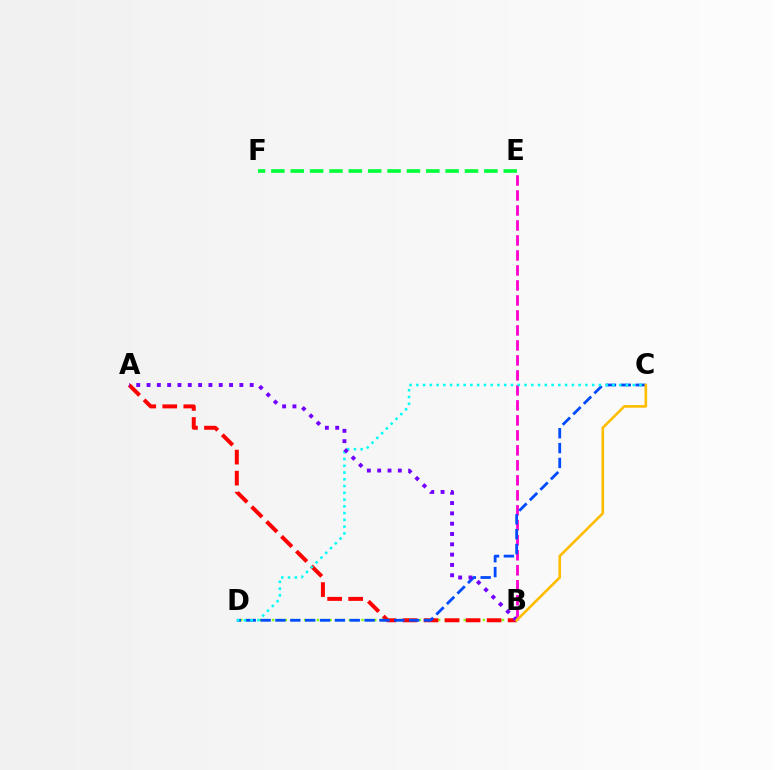{('B', 'E'): [{'color': '#ff00cf', 'line_style': 'dashed', 'thickness': 2.04}], ('E', 'F'): [{'color': '#00ff39', 'line_style': 'dashed', 'thickness': 2.63}], ('B', 'D'): [{'color': '#84ff00', 'line_style': 'dotted', 'thickness': 1.74}], ('A', 'B'): [{'color': '#ff0000', 'line_style': 'dashed', 'thickness': 2.86}, {'color': '#7200ff', 'line_style': 'dotted', 'thickness': 2.8}], ('C', 'D'): [{'color': '#004bff', 'line_style': 'dashed', 'thickness': 2.02}, {'color': '#00fff6', 'line_style': 'dotted', 'thickness': 1.84}], ('B', 'C'): [{'color': '#ffbd00', 'line_style': 'solid', 'thickness': 1.89}]}